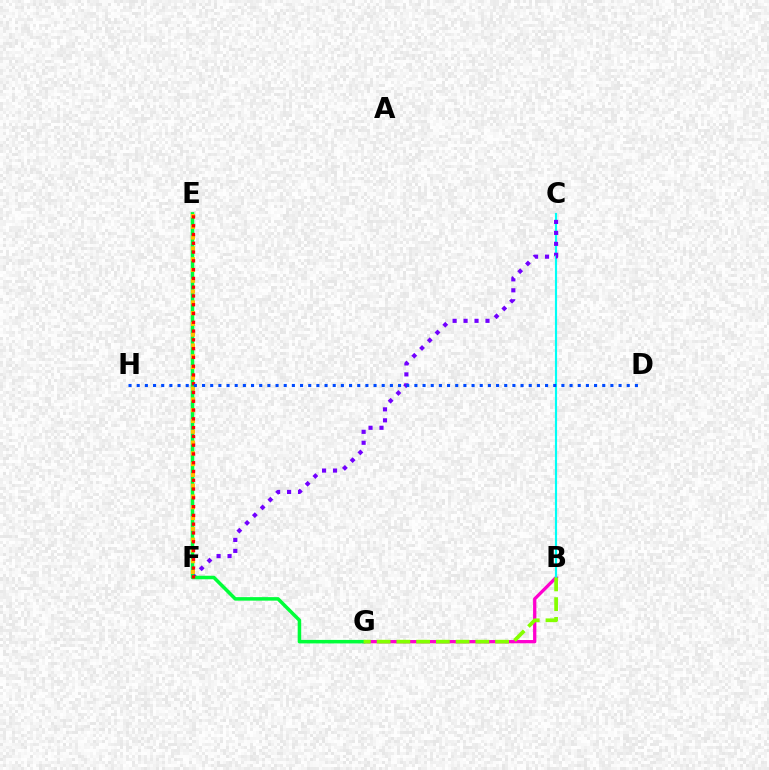{('B', 'G'): [{'color': '#ff00cf', 'line_style': 'solid', 'thickness': 2.37}, {'color': '#84ff00', 'line_style': 'dashed', 'thickness': 2.68}], ('B', 'C'): [{'color': '#00fff6', 'line_style': 'solid', 'thickness': 1.55}], ('C', 'F'): [{'color': '#7200ff', 'line_style': 'dotted', 'thickness': 2.98}], ('E', 'G'): [{'color': '#00ff39', 'line_style': 'solid', 'thickness': 2.54}], ('E', 'F'): [{'color': '#ffbd00', 'line_style': 'dotted', 'thickness': 2.93}, {'color': '#ff0000', 'line_style': 'dotted', 'thickness': 2.38}], ('D', 'H'): [{'color': '#004bff', 'line_style': 'dotted', 'thickness': 2.22}]}